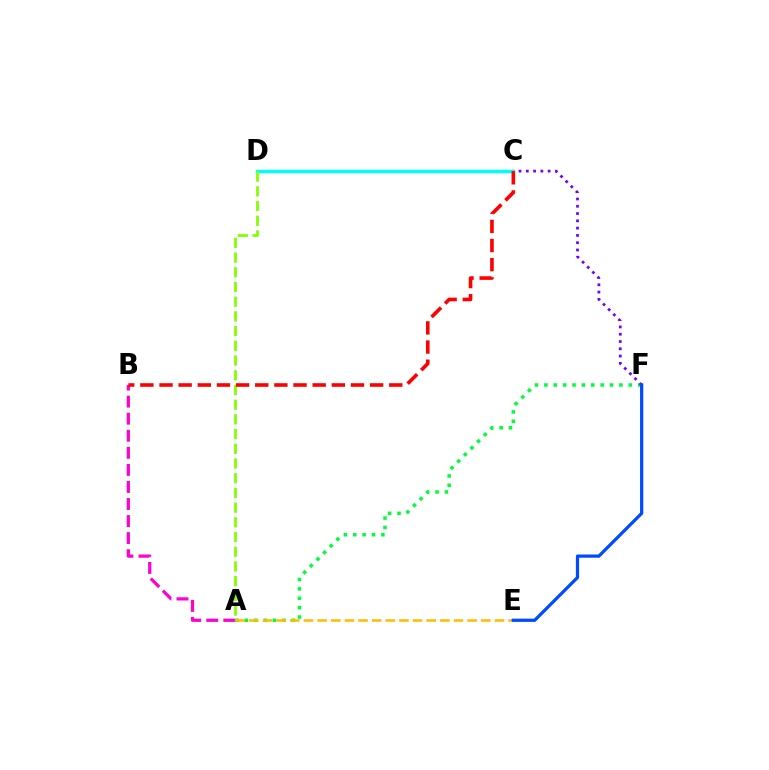{('A', 'F'): [{'color': '#00ff39', 'line_style': 'dotted', 'thickness': 2.55}], ('A', 'B'): [{'color': '#ff00cf', 'line_style': 'dashed', 'thickness': 2.32}], ('C', 'F'): [{'color': '#7200ff', 'line_style': 'dotted', 'thickness': 1.98}], ('A', 'E'): [{'color': '#ffbd00', 'line_style': 'dashed', 'thickness': 1.85}], ('C', 'D'): [{'color': '#00fff6', 'line_style': 'solid', 'thickness': 2.51}], ('A', 'D'): [{'color': '#84ff00', 'line_style': 'dashed', 'thickness': 2.0}], ('E', 'F'): [{'color': '#004bff', 'line_style': 'solid', 'thickness': 2.33}], ('B', 'C'): [{'color': '#ff0000', 'line_style': 'dashed', 'thickness': 2.6}]}